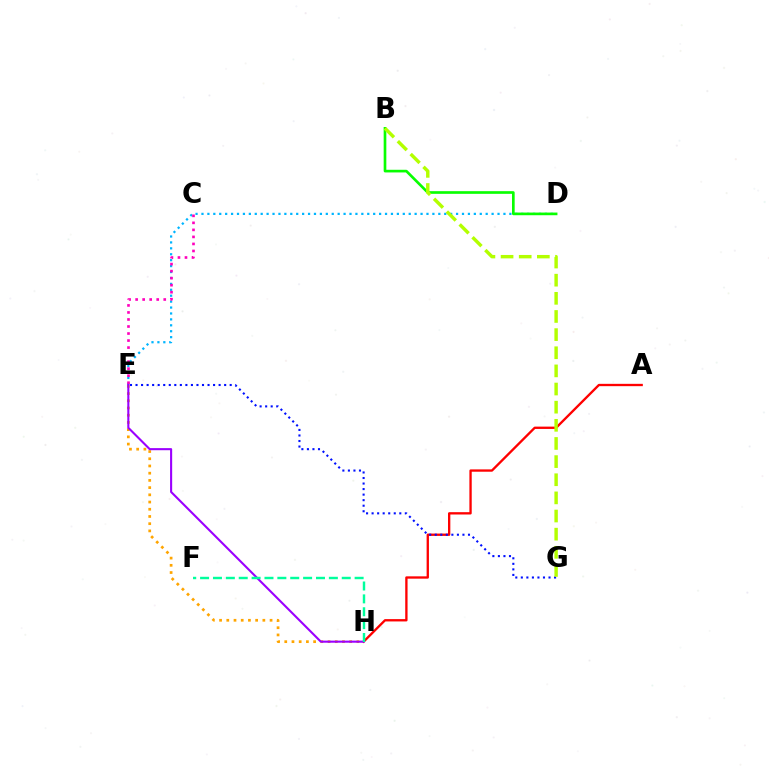{('D', 'E'): [{'color': '#00b5ff', 'line_style': 'dotted', 'thickness': 1.61}], ('A', 'H'): [{'color': '#ff0000', 'line_style': 'solid', 'thickness': 1.68}], ('C', 'E'): [{'color': '#ff00bd', 'line_style': 'dotted', 'thickness': 1.91}], ('B', 'D'): [{'color': '#08ff00', 'line_style': 'solid', 'thickness': 1.92}], ('E', 'H'): [{'color': '#ffa500', 'line_style': 'dotted', 'thickness': 1.96}, {'color': '#9b00ff', 'line_style': 'solid', 'thickness': 1.51}], ('E', 'G'): [{'color': '#0010ff', 'line_style': 'dotted', 'thickness': 1.51}], ('F', 'H'): [{'color': '#00ff9d', 'line_style': 'dashed', 'thickness': 1.75}], ('B', 'G'): [{'color': '#b3ff00', 'line_style': 'dashed', 'thickness': 2.46}]}